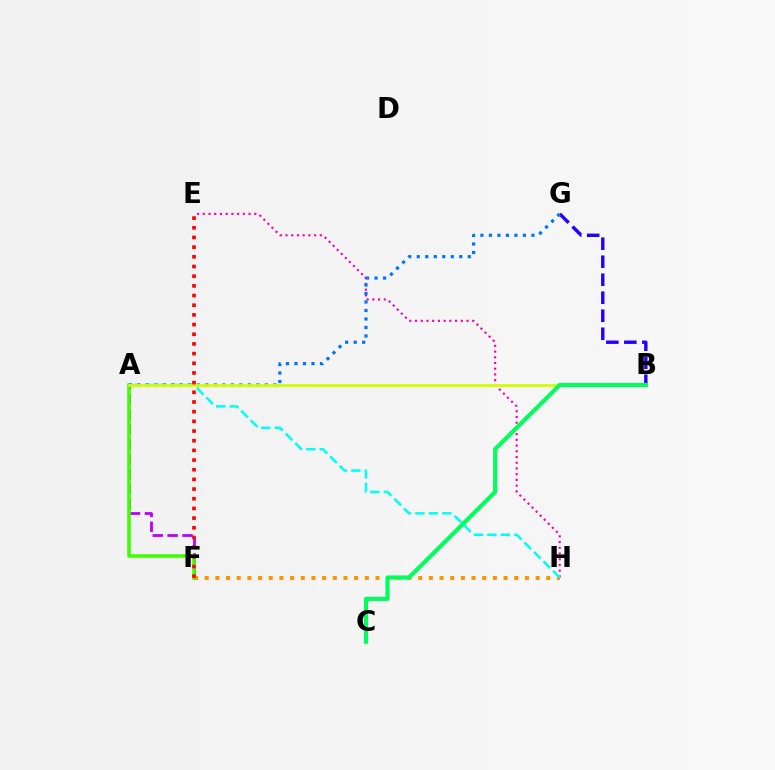{('A', 'F'): [{'color': '#b900ff', 'line_style': 'dashed', 'thickness': 2.03}, {'color': '#3dff00', 'line_style': 'solid', 'thickness': 2.55}], ('B', 'G'): [{'color': '#2500ff', 'line_style': 'dashed', 'thickness': 2.45}], ('E', 'H'): [{'color': '#ff00ac', 'line_style': 'dotted', 'thickness': 1.55}], ('F', 'H'): [{'color': '#ff9400', 'line_style': 'dotted', 'thickness': 2.9}], ('A', 'H'): [{'color': '#00fff6', 'line_style': 'dashed', 'thickness': 1.83}], ('A', 'G'): [{'color': '#0074ff', 'line_style': 'dotted', 'thickness': 2.31}], ('A', 'B'): [{'color': '#d1ff00', 'line_style': 'solid', 'thickness': 2.01}], ('B', 'C'): [{'color': '#00ff5c', 'line_style': 'solid', 'thickness': 2.98}], ('E', 'F'): [{'color': '#ff0000', 'line_style': 'dotted', 'thickness': 2.63}]}